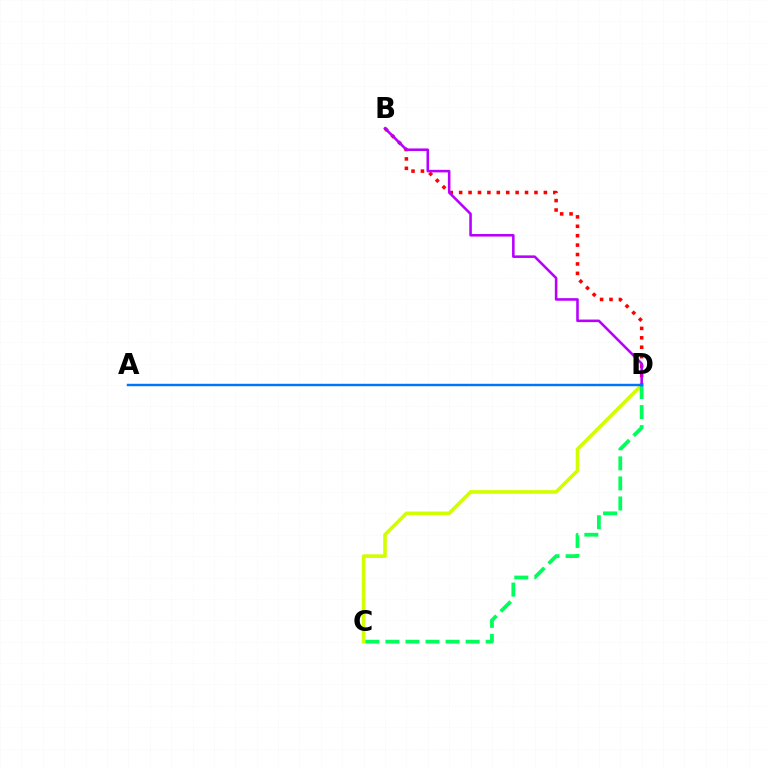{('B', 'D'): [{'color': '#ff0000', 'line_style': 'dotted', 'thickness': 2.56}, {'color': '#b900ff', 'line_style': 'solid', 'thickness': 1.85}], ('C', 'D'): [{'color': '#d1ff00', 'line_style': 'solid', 'thickness': 2.6}, {'color': '#00ff5c', 'line_style': 'dashed', 'thickness': 2.72}], ('A', 'D'): [{'color': '#0074ff', 'line_style': 'solid', 'thickness': 1.75}]}